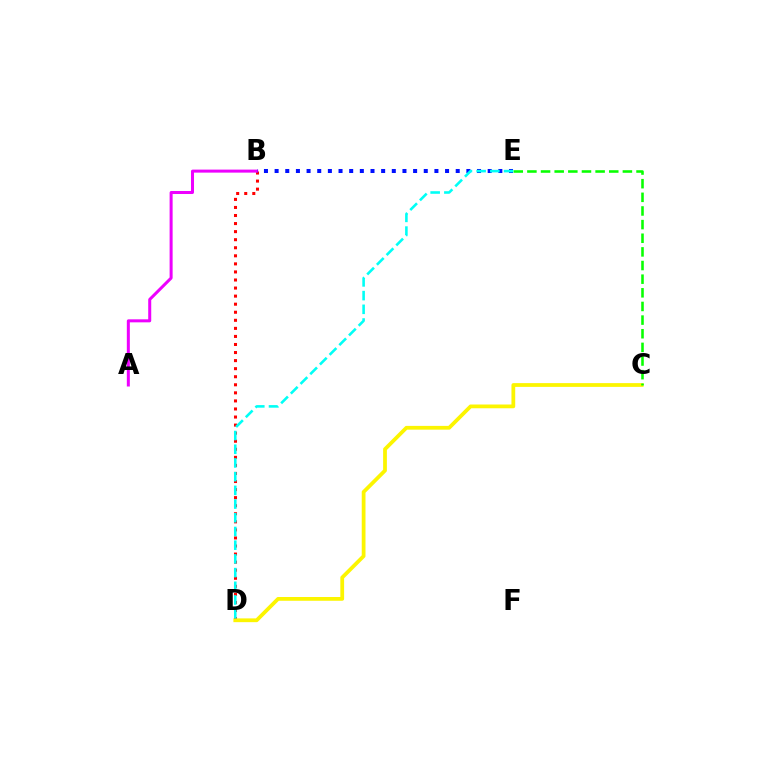{('B', 'D'): [{'color': '#ff0000', 'line_style': 'dotted', 'thickness': 2.19}], ('A', 'B'): [{'color': '#ee00ff', 'line_style': 'solid', 'thickness': 2.17}], ('B', 'E'): [{'color': '#0010ff', 'line_style': 'dotted', 'thickness': 2.89}], ('C', 'D'): [{'color': '#fcf500', 'line_style': 'solid', 'thickness': 2.71}], ('C', 'E'): [{'color': '#08ff00', 'line_style': 'dashed', 'thickness': 1.85}], ('D', 'E'): [{'color': '#00fff6', 'line_style': 'dashed', 'thickness': 1.86}]}